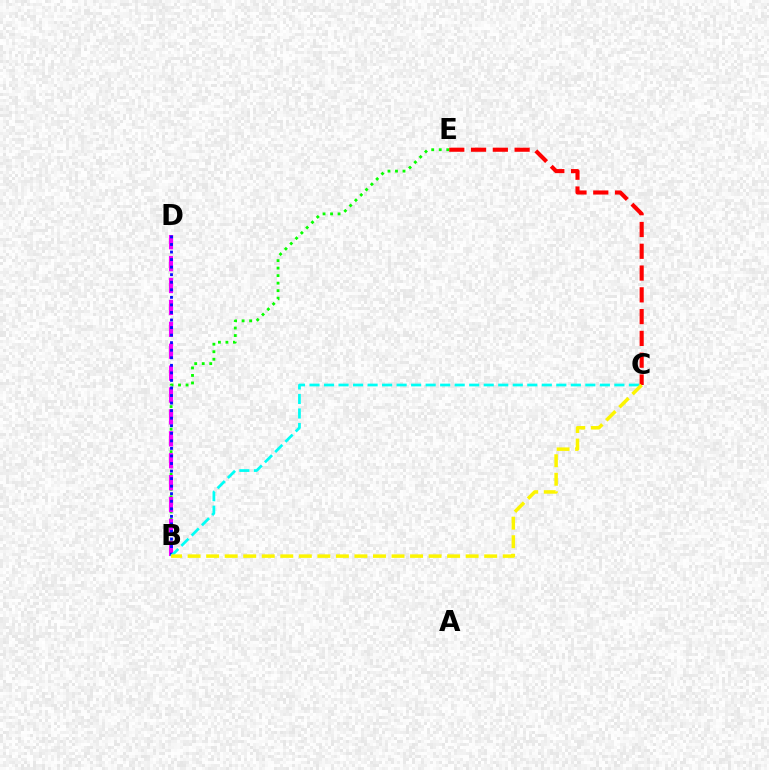{('C', 'E'): [{'color': '#ff0000', 'line_style': 'dashed', 'thickness': 2.96}], ('B', 'E'): [{'color': '#08ff00', 'line_style': 'dotted', 'thickness': 2.04}], ('B', 'D'): [{'color': '#ee00ff', 'line_style': 'dashed', 'thickness': 2.98}, {'color': '#0010ff', 'line_style': 'dotted', 'thickness': 2.05}], ('B', 'C'): [{'color': '#00fff6', 'line_style': 'dashed', 'thickness': 1.97}, {'color': '#fcf500', 'line_style': 'dashed', 'thickness': 2.52}]}